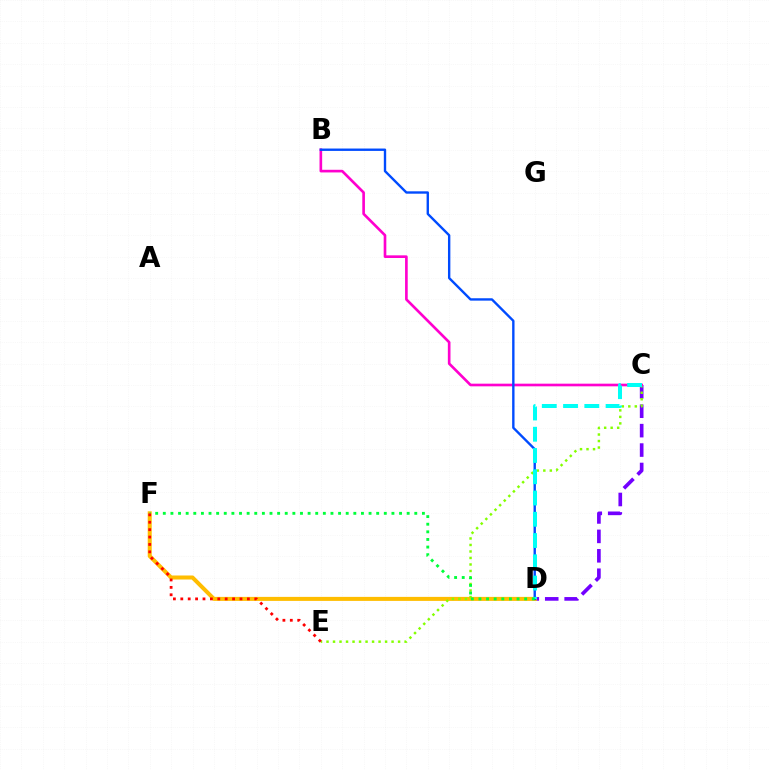{('C', 'D'): [{'color': '#7200ff', 'line_style': 'dashed', 'thickness': 2.64}, {'color': '#00fff6', 'line_style': 'dashed', 'thickness': 2.89}], ('D', 'F'): [{'color': '#ffbd00', 'line_style': 'solid', 'thickness': 2.89}, {'color': '#00ff39', 'line_style': 'dotted', 'thickness': 2.07}], ('C', 'E'): [{'color': '#84ff00', 'line_style': 'dotted', 'thickness': 1.77}], ('B', 'C'): [{'color': '#ff00cf', 'line_style': 'solid', 'thickness': 1.91}], ('B', 'D'): [{'color': '#004bff', 'line_style': 'solid', 'thickness': 1.71}], ('E', 'F'): [{'color': '#ff0000', 'line_style': 'dotted', 'thickness': 2.01}]}